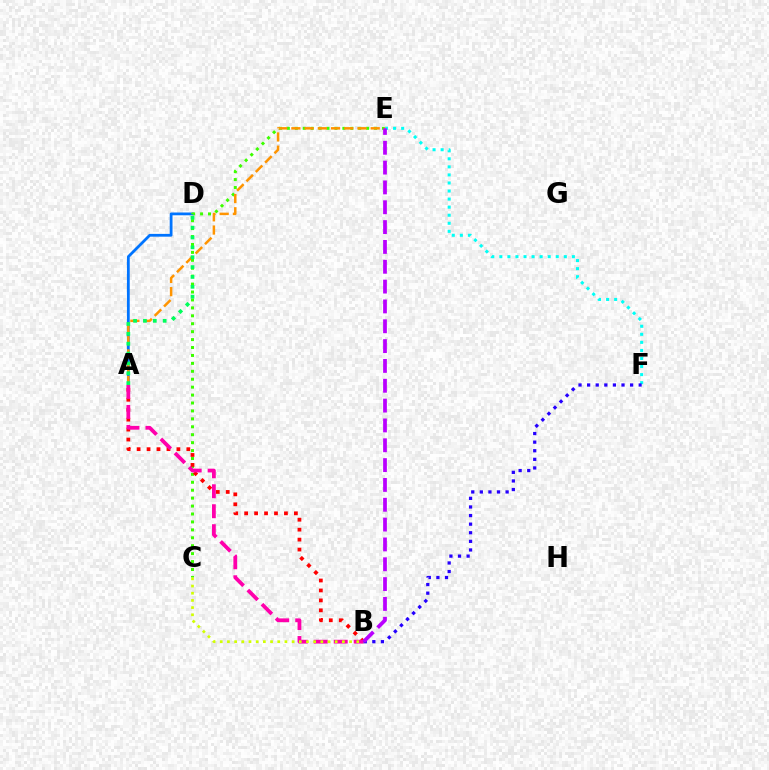{('A', 'D'): [{'color': '#0074ff', 'line_style': 'solid', 'thickness': 2.01}, {'color': '#00ff5c', 'line_style': 'dotted', 'thickness': 2.68}], ('E', 'F'): [{'color': '#00fff6', 'line_style': 'dotted', 'thickness': 2.19}], ('C', 'E'): [{'color': '#3dff00', 'line_style': 'dotted', 'thickness': 2.15}], ('A', 'B'): [{'color': '#ff0000', 'line_style': 'dotted', 'thickness': 2.7}, {'color': '#ff00ac', 'line_style': 'dashed', 'thickness': 2.71}], ('A', 'E'): [{'color': '#ff9400', 'line_style': 'dashed', 'thickness': 1.8}], ('B', 'C'): [{'color': '#d1ff00', 'line_style': 'dotted', 'thickness': 1.95}], ('B', 'F'): [{'color': '#2500ff', 'line_style': 'dotted', 'thickness': 2.34}], ('B', 'E'): [{'color': '#b900ff', 'line_style': 'dashed', 'thickness': 2.69}]}